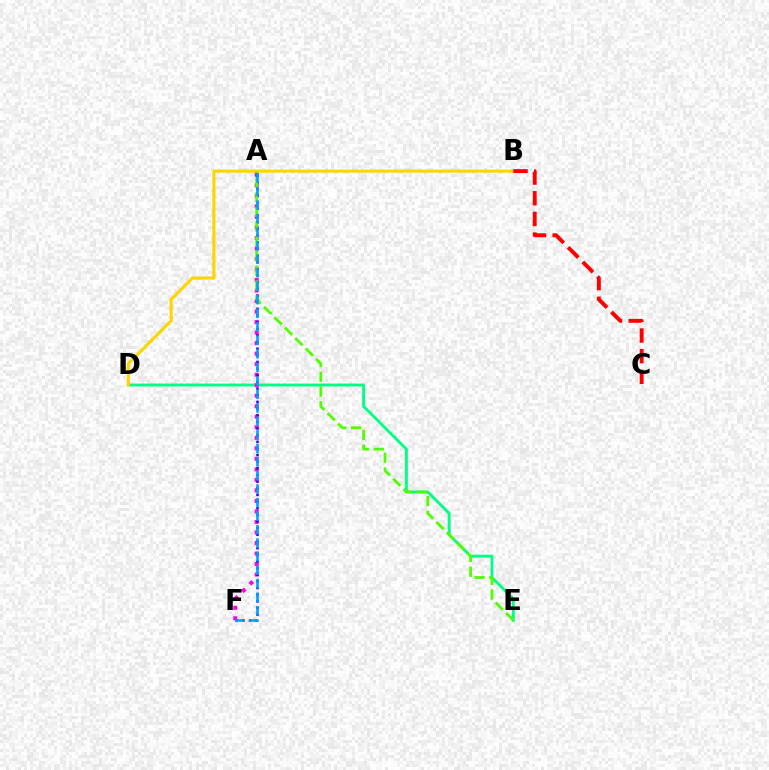{('D', 'E'): [{'color': '#00ff86', 'line_style': 'solid', 'thickness': 2.06}], ('A', 'F'): [{'color': '#ff00ed', 'line_style': 'dotted', 'thickness': 2.86}, {'color': '#3700ff', 'line_style': 'dotted', 'thickness': 1.81}, {'color': '#009eff', 'line_style': 'dashed', 'thickness': 1.84}], ('B', 'D'): [{'color': '#ffd500', 'line_style': 'solid', 'thickness': 2.23}], ('B', 'C'): [{'color': '#ff0000', 'line_style': 'dashed', 'thickness': 2.81}], ('A', 'E'): [{'color': '#4fff00', 'line_style': 'dashed', 'thickness': 2.0}]}